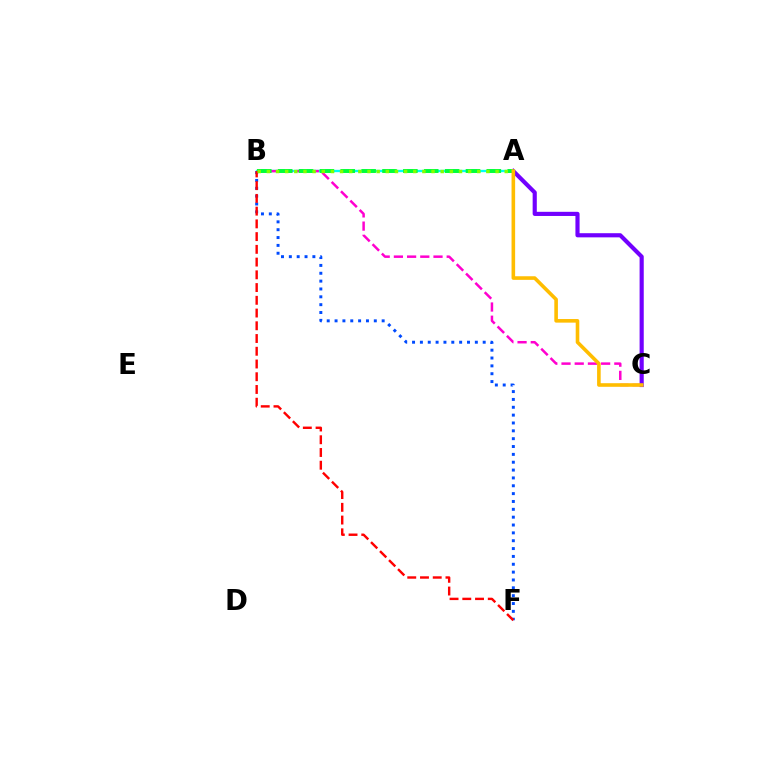{('A', 'B'): [{'color': '#00fff6', 'line_style': 'solid', 'thickness': 1.69}, {'color': '#00ff39', 'line_style': 'dashed', 'thickness': 2.83}, {'color': '#84ff00', 'line_style': 'dotted', 'thickness': 2.49}], ('B', 'C'): [{'color': '#ff00cf', 'line_style': 'dashed', 'thickness': 1.79}], ('A', 'C'): [{'color': '#7200ff', 'line_style': 'solid', 'thickness': 2.99}, {'color': '#ffbd00', 'line_style': 'solid', 'thickness': 2.59}], ('B', 'F'): [{'color': '#004bff', 'line_style': 'dotted', 'thickness': 2.13}, {'color': '#ff0000', 'line_style': 'dashed', 'thickness': 1.73}]}